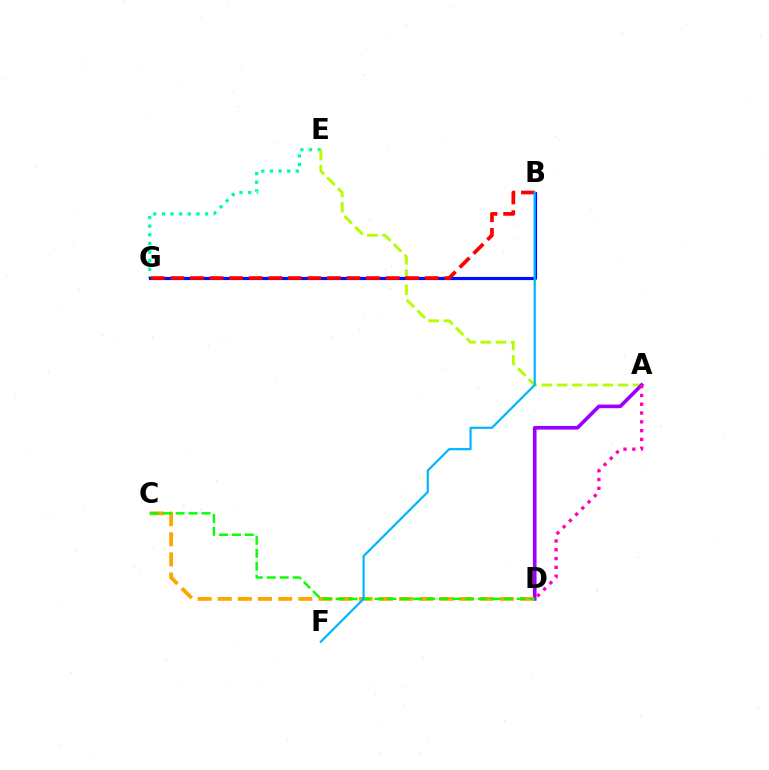{('E', 'G'): [{'color': '#00ff9d', 'line_style': 'dotted', 'thickness': 2.35}], ('A', 'E'): [{'color': '#b3ff00', 'line_style': 'dashed', 'thickness': 2.07}], ('A', 'D'): [{'color': '#9b00ff', 'line_style': 'solid', 'thickness': 2.62}, {'color': '#ff00bd', 'line_style': 'dotted', 'thickness': 2.39}], ('B', 'G'): [{'color': '#0010ff', 'line_style': 'solid', 'thickness': 2.28}, {'color': '#ff0000', 'line_style': 'dashed', 'thickness': 2.66}], ('C', 'D'): [{'color': '#ffa500', 'line_style': 'dashed', 'thickness': 2.74}, {'color': '#08ff00', 'line_style': 'dashed', 'thickness': 1.76}], ('B', 'F'): [{'color': '#00b5ff', 'line_style': 'solid', 'thickness': 1.58}]}